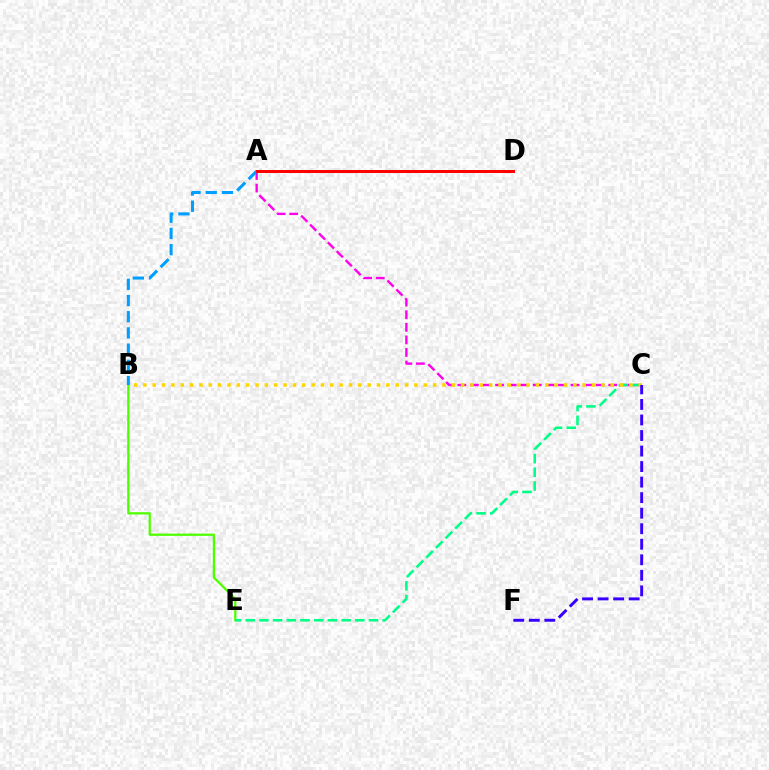{('A', 'C'): [{'color': '#ff00ed', 'line_style': 'dashed', 'thickness': 1.71}], ('B', 'E'): [{'color': '#4fff00', 'line_style': 'solid', 'thickness': 1.64}], ('A', 'B'): [{'color': '#009eff', 'line_style': 'dashed', 'thickness': 2.2}], ('C', 'E'): [{'color': '#00ff86', 'line_style': 'dashed', 'thickness': 1.86}], ('B', 'C'): [{'color': '#ffd500', 'line_style': 'dotted', 'thickness': 2.54}], ('C', 'F'): [{'color': '#3700ff', 'line_style': 'dashed', 'thickness': 2.11}], ('A', 'D'): [{'color': '#ff0000', 'line_style': 'solid', 'thickness': 2.16}]}